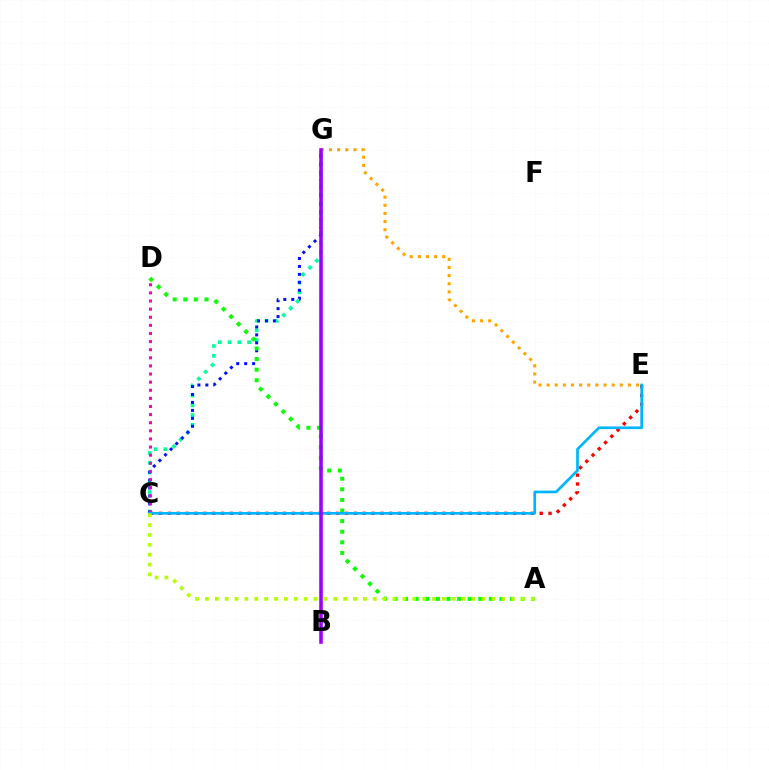{('C', 'G'): [{'color': '#00ff9d', 'line_style': 'dotted', 'thickness': 2.65}, {'color': '#0010ff', 'line_style': 'dotted', 'thickness': 2.16}], ('C', 'E'): [{'color': '#ff0000', 'line_style': 'dotted', 'thickness': 2.4}, {'color': '#00b5ff', 'line_style': 'solid', 'thickness': 1.94}], ('E', 'G'): [{'color': '#ffa500', 'line_style': 'dotted', 'thickness': 2.21}], ('A', 'D'): [{'color': '#08ff00', 'line_style': 'dotted', 'thickness': 2.88}], ('C', 'D'): [{'color': '#ff00bd', 'line_style': 'dotted', 'thickness': 2.2}], ('B', 'G'): [{'color': '#9b00ff', 'line_style': 'solid', 'thickness': 2.57}], ('A', 'C'): [{'color': '#b3ff00', 'line_style': 'dotted', 'thickness': 2.68}]}